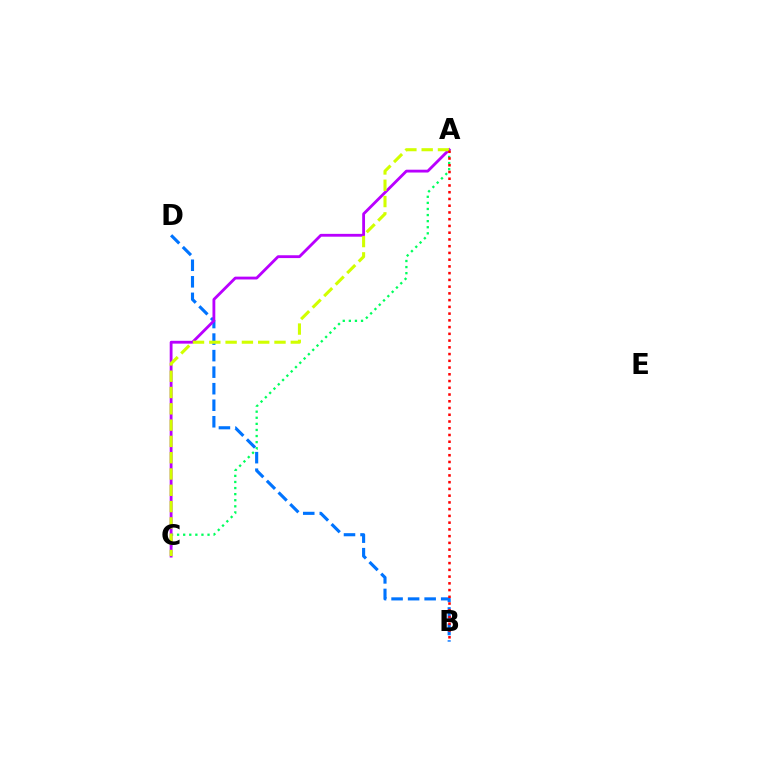{('B', 'D'): [{'color': '#0074ff', 'line_style': 'dashed', 'thickness': 2.25}], ('A', 'C'): [{'color': '#00ff5c', 'line_style': 'dotted', 'thickness': 1.65}, {'color': '#b900ff', 'line_style': 'solid', 'thickness': 2.03}, {'color': '#d1ff00', 'line_style': 'dashed', 'thickness': 2.21}], ('A', 'B'): [{'color': '#ff0000', 'line_style': 'dotted', 'thickness': 1.83}]}